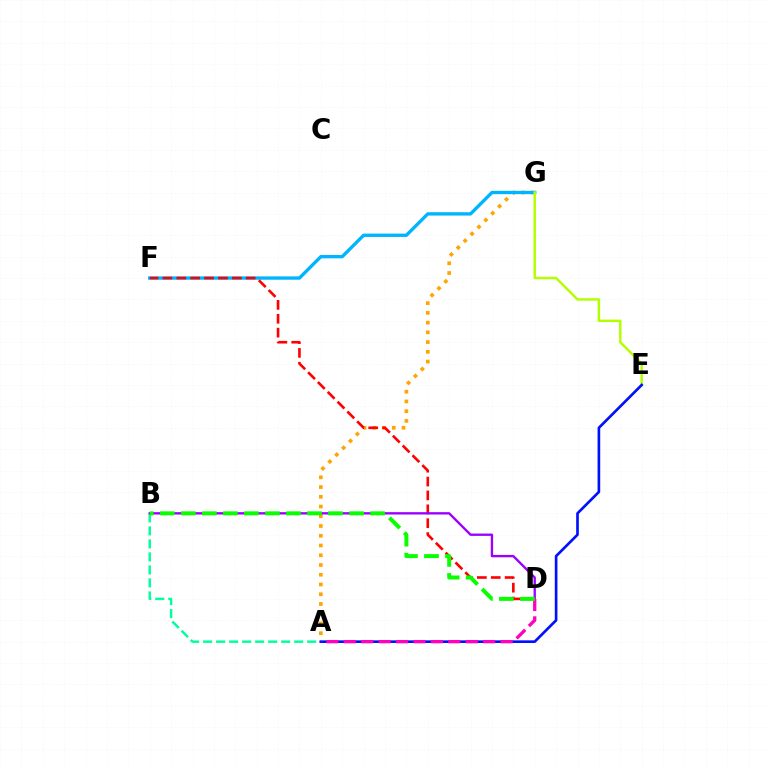{('A', 'G'): [{'color': '#ffa500', 'line_style': 'dotted', 'thickness': 2.65}], ('A', 'B'): [{'color': '#00ff9d', 'line_style': 'dashed', 'thickness': 1.77}], ('F', 'G'): [{'color': '#00b5ff', 'line_style': 'solid', 'thickness': 2.41}], ('D', 'F'): [{'color': '#ff0000', 'line_style': 'dashed', 'thickness': 1.89}], ('E', 'G'): [{'color': '#b3ff00', 'line_style': 'solid', 'thickness': 1.77}], ('A', 'E'): [{'color': '#0010ff', 'line_style': 'solid', 'thickness': 1.91}], ('B', 'D'): [{'color': '#9b00ff', 'line_style': 'solid', 'thickness': 1.69}, {'color': '#08ff00', 'line_style': 'dashed', 'thickness': 2.86}], ('A', 'D'): [{'color': '#ff00bd', 'line_style': 'dashed', 'thickness': 2.37}]}